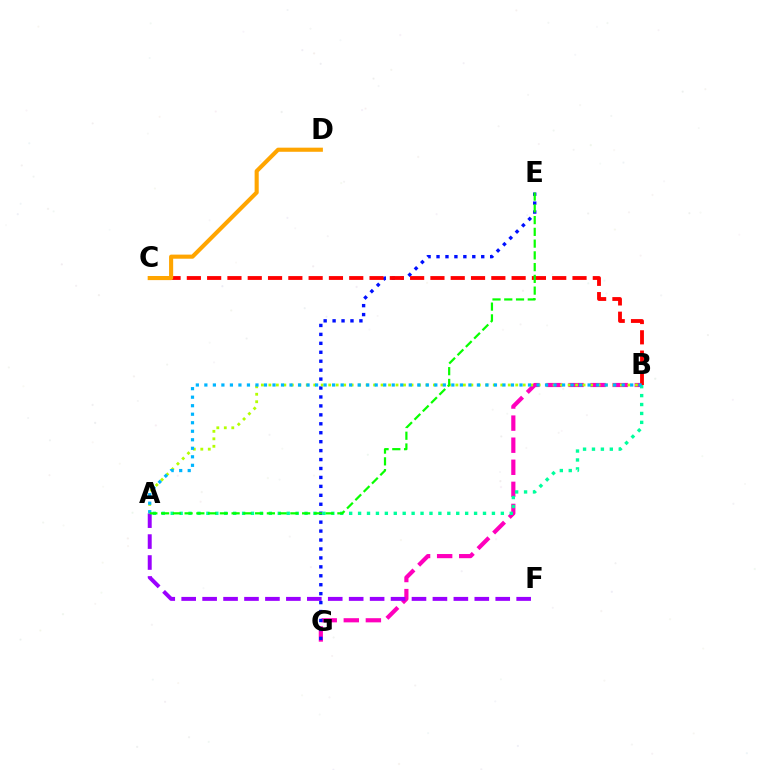{('B', 'G'): [{'color': '#ff00bd', 'line_style': 'dashed', 'thickness': 3.0}], ('A', 'F'): [{'color': '#9b00ff', 'line_style': 'dashed', 'thickness': 2.84}], ('E', 'G'): [{'color': '#0010ff', 'line_style': 'dotted', 'thickness': 2.43}], ('B', 'C'): [{'color': '#ff0000', 'line_style': 'dashed', 'thickness': 2.76}], ('A', 'B'): [{'color': '#b3ff00', 'line_style': 'dotted', 'thickness': 2.03}, {'color': '#00ff9d', 'line_style': 'dotted', 'thickness': 2.42}, {'color': '#00b5ff', 'line_style': 'dotted', 'thickness': 2.31}], ('A', 'E'): [{'color': '#08ff00', 'line_style': 'dashed', 'thickness': 1.6}], ('C', 'D'): [{'color': '#ffa500', 'line_style': 'solid', 'thickness': 2.96}]}